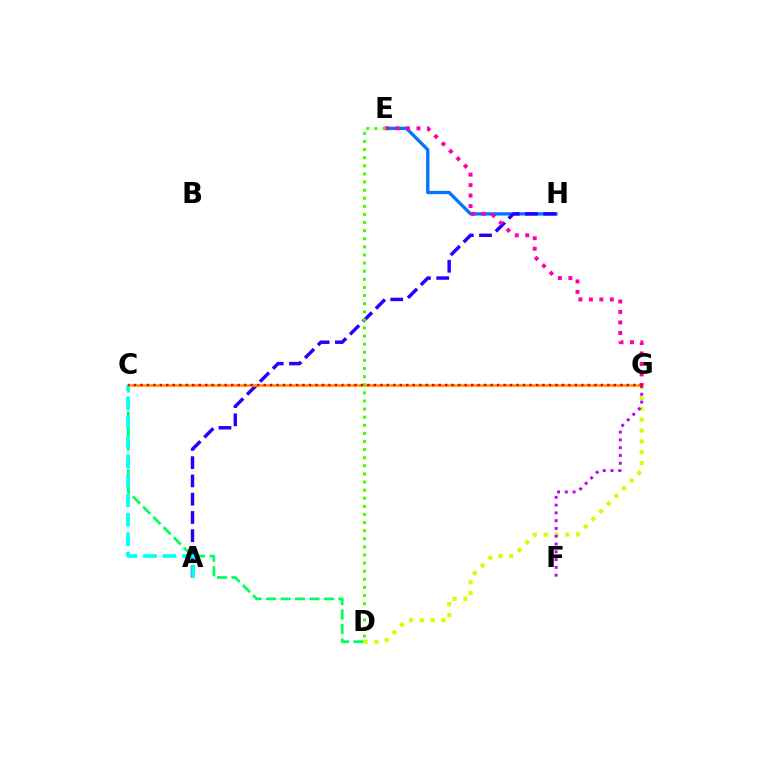{('E', 'H'): [{'color': '#0074ff', 'line_style': 'solid', 'thickness': 2.38}], ('A', 'H'): [{'color': '#2500ff', 'line_style': 'dashed', 'thickness': 2.48}], ('C', 'G'): [{'color': '#ff9400', 'line_style': 'solid', 'thickness': 1.88}, {'color': '#ff0000', 'line_style': 'dotted', 'thickness': 1.76}], ('E', 'G'): [{'color': '#ff00ac', 'line_style': 'dotted', 'thickness': 2.85}], ('C', 'D'): [{'color': '#00ff5c', 'line_style': 'dashed', 'thickness': 1.97}], ('D', 'E'): [{'color': '#3dff00', 'line_style': 'dotted', 'thickness': 2.2}], ('D', 'G'): [{'color': '#d1ff00', 'line_style': 'dotted', 'thickness': 2.95}], ('A', 'C'): [{'color': '#00fff6', 'line_style': 'dashed', 'thickness': 2.64}], ('F', 'G'): [{'color': '#b900ff', 'line_style': 'dotted', 'thickness': 2.12}]}